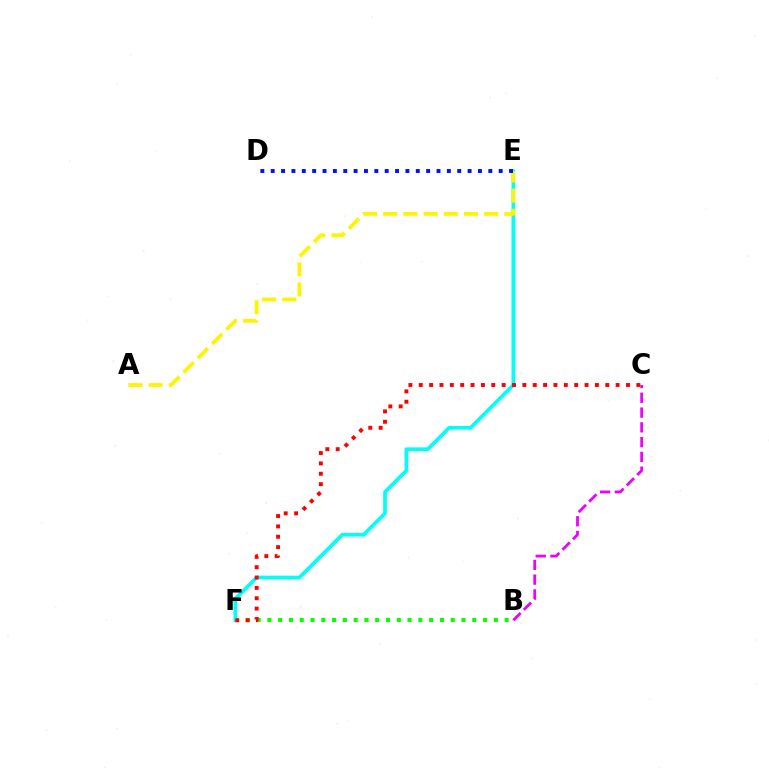{('B', 'F'): [{'color': '#08ff00', 'line_style': 'dotted', 'thickness': 2.93}], ('E', 'F'): [{'color': '#00fff6', 'line_style': 'solid', 'thickness': 2.64}], ('A', 'E'): [{'color': '#fcf500', 'line_style': 'dashed', 'thickness': 2.74}], ('C', 'F'): [{'color': '#ff0000', 'line_style': 'dotted', 'thickness': 2.82}], ('B', 'C'): [{'color': '#ee00ff', 'line_style': 'dashed', 'thickness': 2.01}], ('D', 'E'): [{'color': '#0010ff', 'line_style': 'dotted', 'thickness': 2.82}]}